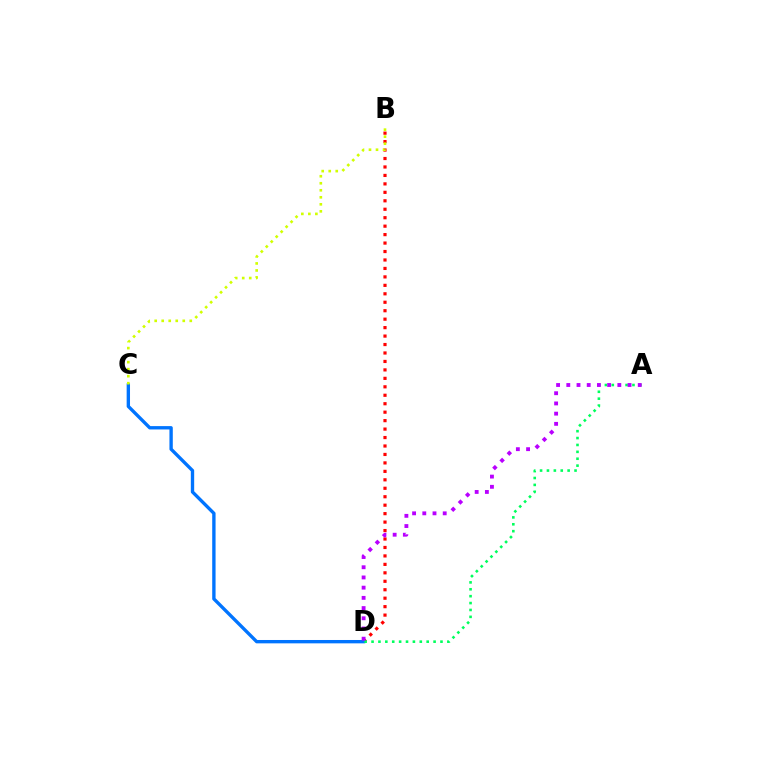{('B', 'D'): [{'color': '#ff0000', 'line_style': 'dotted', 'thickness': 2.3}], ('C', 'D'): [{'color': '#0074ff', 'line_style': 'solid', 'thickness': 2.41}], ('A', 'D'): [{'color': '#00ff5c', 'line_style': 'dotted', 'thickness': 1.87}, {'color': '#b900ff', 'line_style': 'dotted', 'thickness': 2.77}], ('B', 'C'): [{'color': '#d1ff00', 'line_style': 'dotted', 'thickness': 1.91}]}